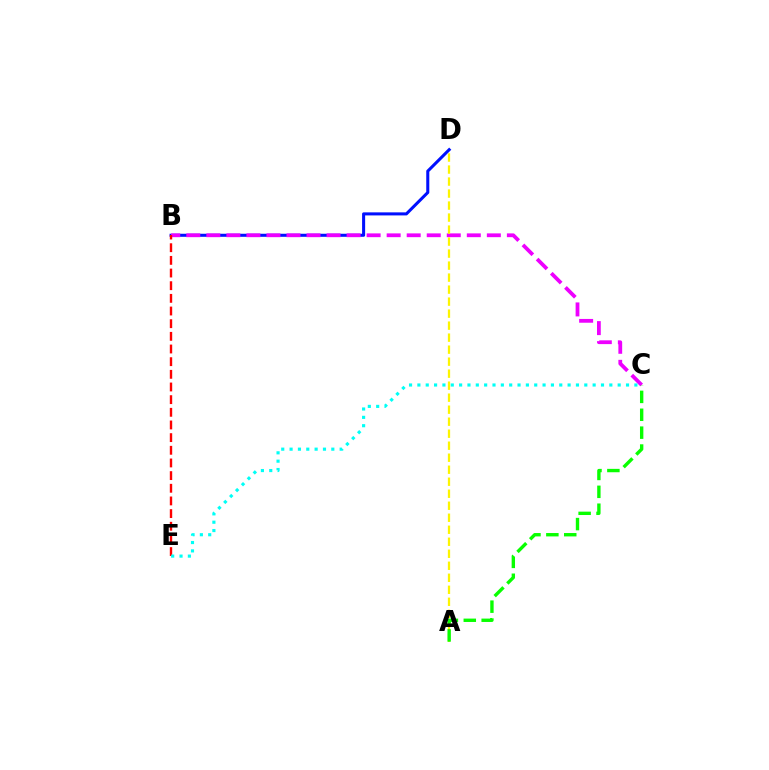{('B', 'D'): [{'color': '#0010ff', 'line_style': 'solid', 'thickness': 2.19}], ('B', 'C'): [{'color': '#ee00ff', 'line_style': 'dashed', 'thickness': 2.72}], ('A', 'D'): [{'color': '#fcf500', 'line_style': 'dashed', 'thickness': 1.63}], ('B', 'E'): [{'color': '#ff0000', 'line_style': 'dashed', 'thickness': 1.72}], ('C', 'E'): [{'color': '#00fff6', 'line_style': 'dotted', 'thickness': 2.27}], ('A', 'C'): [{'color': '#08ff00', 'line_style': 'dashed', 'thickness': 2.43}]}